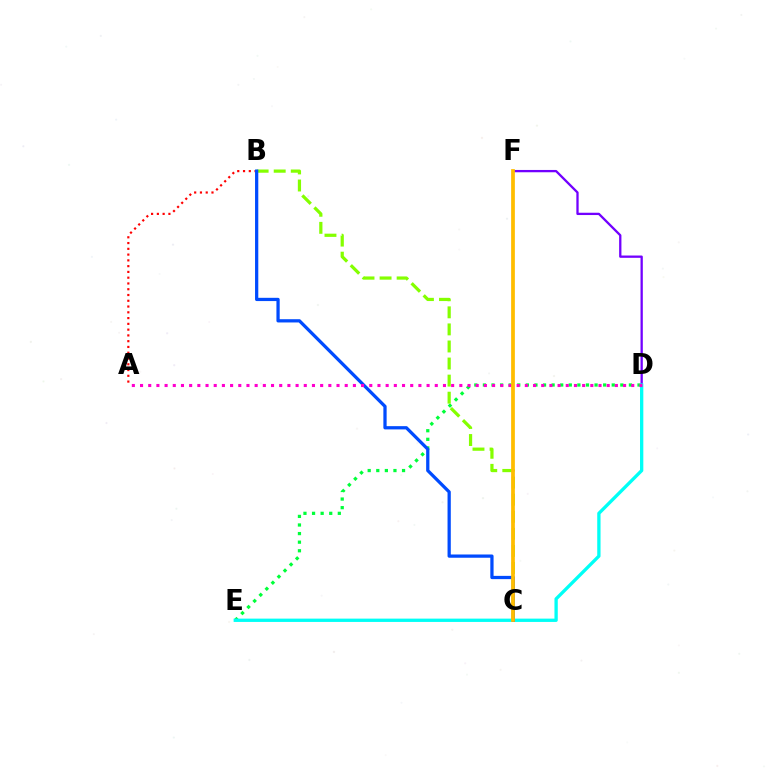{('A', 'B'): [{'color': '#ff0000', 'line_style': 'dotted', 'thickness': 1.57}], ('D', 'F'): [{'color': '#7200ff', 'line_style': 'solid', 'thickness': 1.65}], ('D', 'E'): [{'color': '#00ff39', 'line_style': 'dotted', 'thickness': 2.33}, {'color': '#00fff6', 'line_style': 'solid', 'thickness': 2.38}], ('B', 'C'): [{'color': '#84ff00', 'line_style': 'dashed', 'thickness': 2.32}, {'color': '#004bff', 'line_style': 'solid', 'thickness': 2.34}], ('A', 'D'): [{'color': '#ff00cf', 'line_style': 'dotted', 'thickness': 2.22}], ('C', 'F'): [{'color': '#ffbd00', 'line_style': 'solid', 'thickness': 2.69}]}